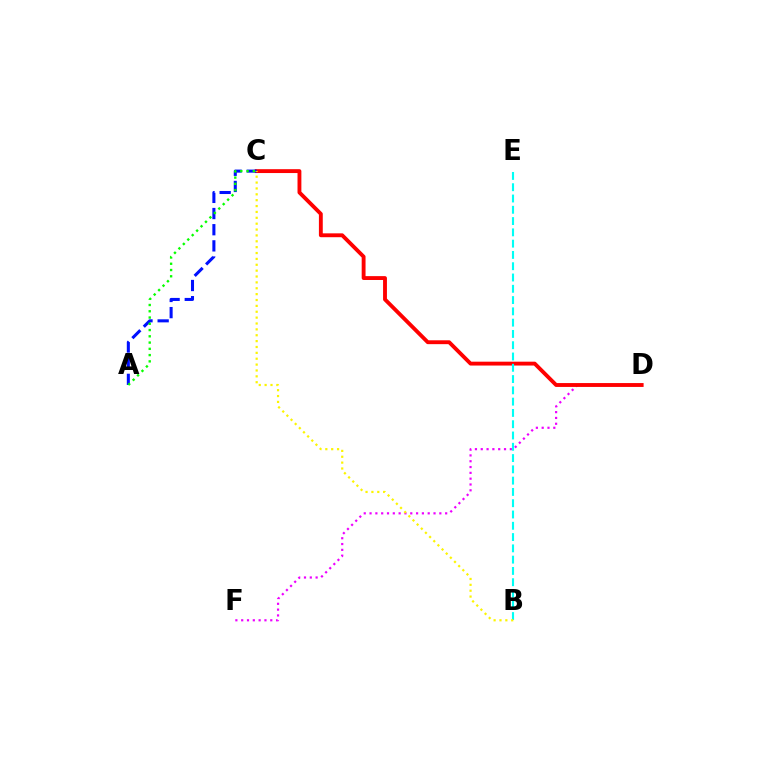{('D', 'F'): [{'color': '#ee00ff', 'line_style': 'dotted', 'thickness': 1.58}], ('C', 'D'): [{'color': '#ff0000', 'line_style': 'solid', 'thickness': 2.78}], ('A', 'C'): [{'color': '#0010ff', 'line_style': 'dashed', 'thickness': 2.2}, {'color': '#08ff00', 'line_style': 'dotted', 'thickness': 1.7}], ('B', 'E'): [{'color': '#00fff6', 'line_style': 'dashed', 'thickness': 1.53}], ('B', 'C'): [{'color': '#fcf500', 'line_style': 'dotted', 'thickness': 1.6}]}